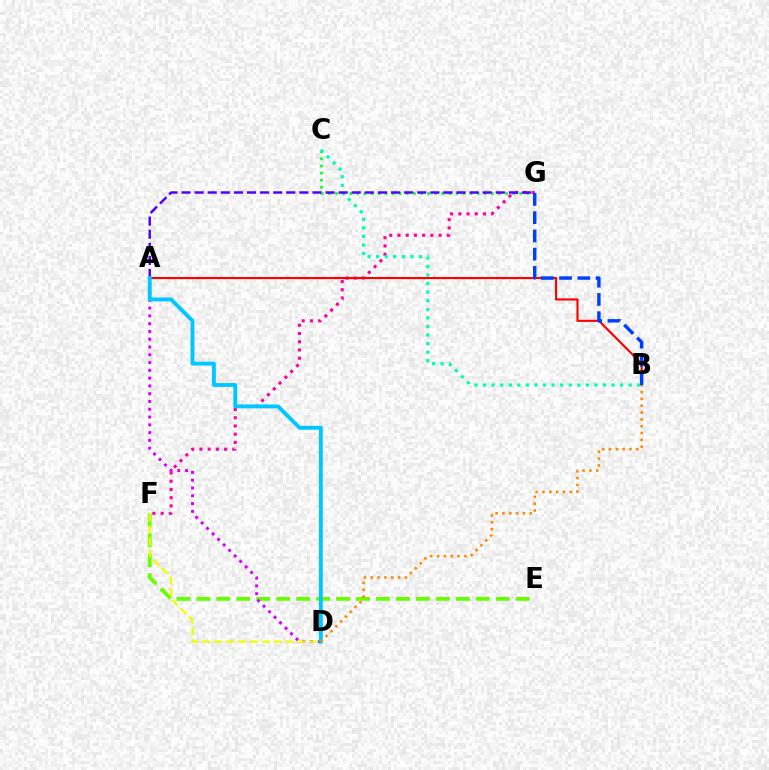{('C', 'G'): [{'color': '#00ff27', 'line_style': 'dotted', 'thickness': 1.92}], ('E', 'F'): [{'color': '#66ff00', 'line_style': 'dashed', 'thickness': 2.71}], ('F', 'G'): [{'color': '#ff00a0', 'line_style': 'dotted', 'thickness': 2.23}], ('A', 'B'): [{'color': '#ff0000', 'line_style': 'solid', 'thickness': 1.54}], ('B', 'C'): [{'color': '#00ffaf', 'line_style': 'dotted', 'thickness': 2.33}], ('A', 'D'): [{'color': '#d600ff', 'line_style': 'dotted', 'thickness': 2.11}, {'color': '#00c7ff', 'line_style': 'solid', 'thickness': 2.81}], ('A', 'G'): [{'color': '#4f00ff', 'line_style': 'dashed', 'thickness': 1.78}], ('B', 'D'): [{'color': '#ff8800', 'line_style': 'dotted', 'thickness': 1.86}], ('B', 'G'): [{'color': '#003fff', 'line_style': 'dashed', 'thickness': 2.48}], ('D', 'F'): [{'color': '#eeff00', 'line_style': 'dashed', 'thickness': 1.62}]}